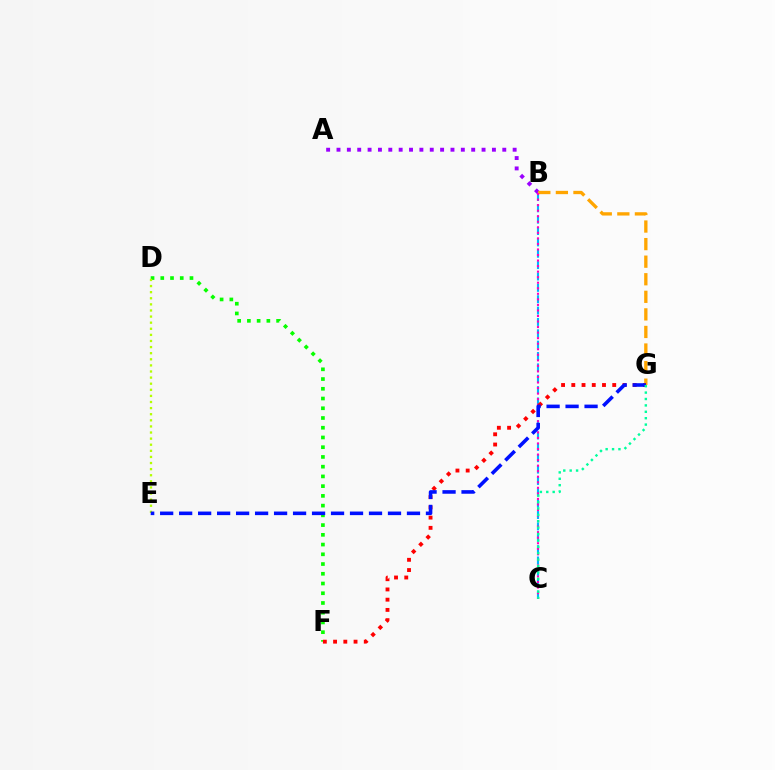{('A', 'B'): [{'color': '#9b00ff', 'line_style': 'dotted', 'thickness': 2.82}], ('B', 'C'): [{'color': '#00b5ff', 'line_style': 'dashed', 'thickness': 1.54}, {'color': '#ff00bd', 'line_style': 'dotted', 'thickness': 1.51}], ('D', 'F'): [{'color': '#08ff00', 'line_style': 'dotted', 'thickness': 2.65}], ('D', 'E'): [{'color': '#b3ff00', 'line_style': 'dotted', 'thickness': 1.66}], ('B', 'G'): [{'color': '#ffa500', 'line_style': 'dashed', 'thickness': 2.39}], ('F', 'G'): [{'color': '#ff0000', 'line_style': 'dotted', 'thickness': 2.78}], ('E', 'G'): [{'color': '#0010ff', 'line_style': 'dashed', 'thickness': 2.58}], ('C', 'G'): [{'color': '#00ff9d', 'line_style': 'dotted', 'thickness': 1.74}]}